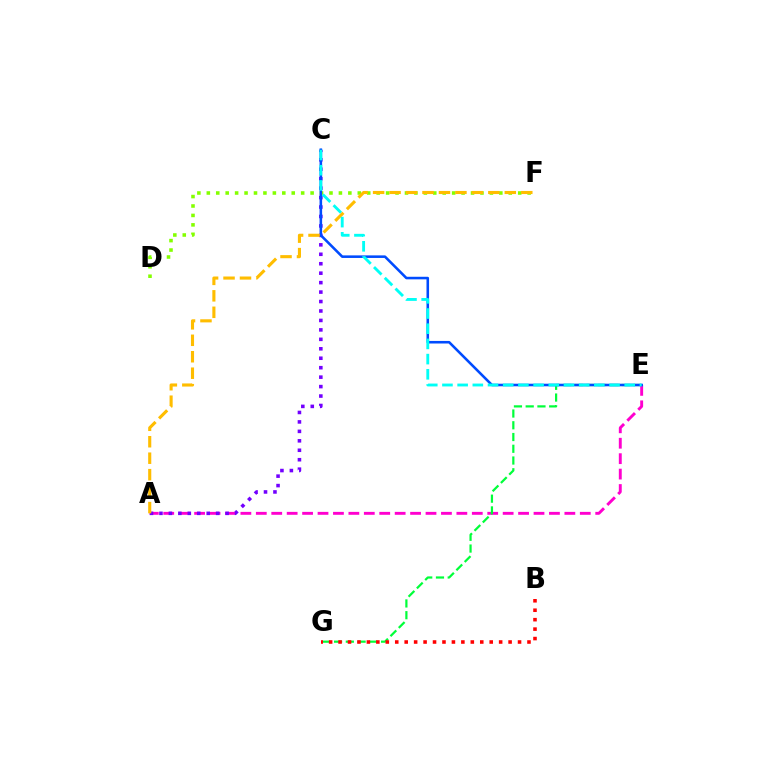{('A', 'E'): [{'color': '#ff00cf', 'line_style': 'dashed', 'thickness': 2.1}], ('A', 'C'): [{'color': '#7200ff', 'line_style': 'dotted', 'thickness': 2.57}], ('E', 'G'): [{'color': '#00ff39', 'line_style': 'dashed', 'thickness': 1.6}], ('B', 'G'): [{'color': '#ff0000', 'line_style': 'dotted', 'thickness': 2.57}], ('D', 'F'): [{'color': '#84ff00', 'line_style': 'dotted', 'thickness': 2.56}], ('C', 'E'): [{'color': '#004bff', 'line_style': 'solid', 'thickness': 1.85}, {'color': '#00fff6', 'line_style': 'dashed', 'thickness': 2.06}], ('A', 'F'): [{'color': '#ffbd00', 'line_style': 'dashed', 'thickness': 2.24}]}